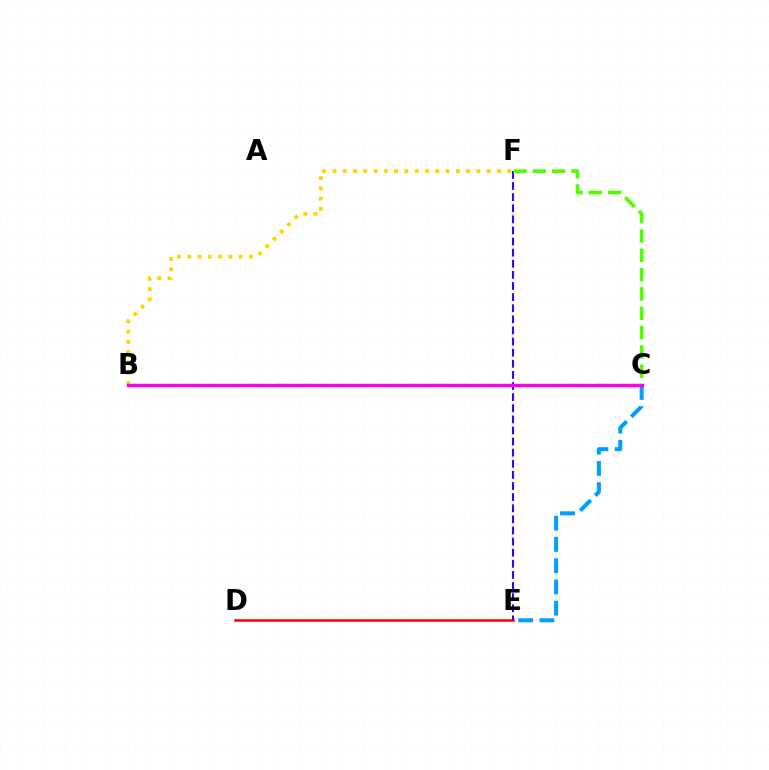{('D', 'E'): [{'color': '#ff0000', 'line_style': 'solid', 'thickness': 1.84}], ('E', 'F'): [{'color': '#3700ff', 'line_style': 'dashed', 'thickness': 1.51}], ('C', 'F'): [{'color': '#4fff00', 'line_style': 'dashed', 'thickness': 2.63}], ('B', 'F'): [{'color': '#ffd500', 'line_style': 'dotted', 'thickness': 2.79}], ('B', 'C'): [{'color': '#00ff86', 'line_style': 'dashed', 'thickness': 1.67}, {'color': '#ff00ed', 'line_style': 'solid', 'thickness': 2.44}], ('C', 'E'): [{'color': '#009eff', 'line_style': 'dashed', 'thickness': 2.89}]}